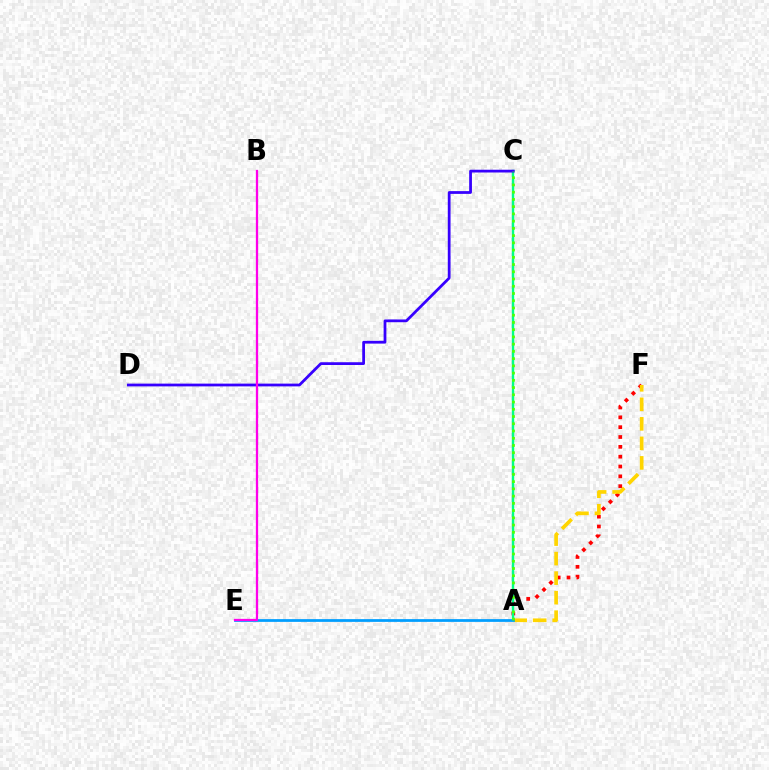{('A', 'F'): [{'color': '#ff0000', 'line_style': 'dotted', 'thickness': 2.67}, {'color': '#ffd500', 'line_style': 'dashed', 'thickness': 2.65}], ('A', 'C'): [{'color': '#00ff86', 'line_style': 'solid', 'thickness': 1.74}, {'color': '#4fff00', 'line_style': 'dotted', 'thickness': 1.97}], ('A', 'E'): [{'color': '#009eff', 'line_style': 'solid', 'thickness': 1.98}], ('C', 'D'): [{'color': '#3700ff', 'line_style': 'solid', 'thickness': 1.99}], ('B', 'E'): [{'color': '#ff00ed', 'line_style': 'solid', 'thickness': 1.64}]}